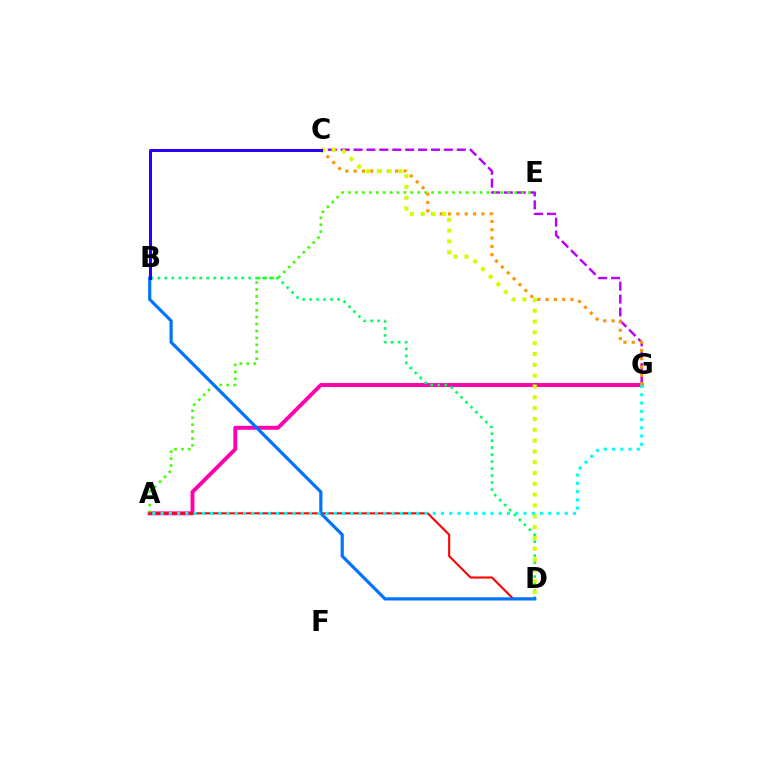{('C', 'G'): [{'color': '#b900ff', 'line_style': 'dashed', 'thickness': 1.75}, {'color': '#ff9400', 'line_style': 'dotted', 'thickness': 2.26}], ('A', 'G'): [{'color': '#ff00ac', 'line_style': 'solid', 'thickness': 2.81}, {'color': '#00fff6', 'line_style': 'dotted', 'thickness': 2.24}], ('B', 'D'): [{'color': '#00ff5c', 'line_style': 'dotted', 'thickness': 1.9}, {'color': '#0074ff', 'line_style': 'solid', 'thickness': 2.29}], ('A', 'E'): [{'color': '#3dff00', 'line_style': 'dotted', 'thickness': 1.88}], ('A', 'D'): [{'color': '#ff0000', 'line_style': 'solid', 'thickness': 1.51}], ('C', 'D'): [{'color': '#d1ff00', 'line_style': 'dotted', 'thickness': 2.94}], ('B', 'C'): [{'color': '#2500ff', 'line_style': 'solid', 'thickness': 2.15}]}